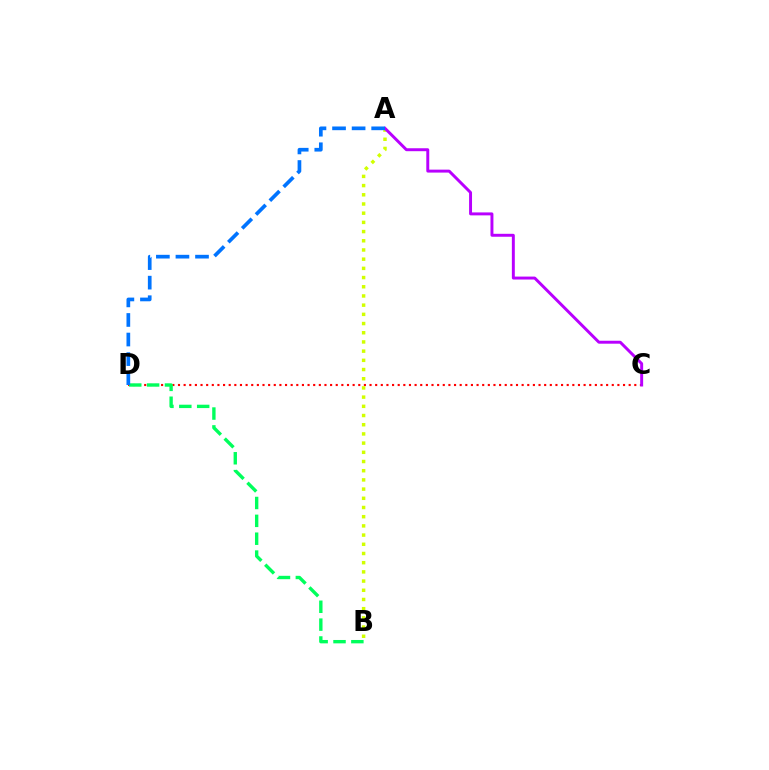{('C', 'D'): [{'color': '#ff0000', 'line_style': 'dotted', 'thickness': 1.53}], ('B', 'D'): [{'color': '#00ff5c', 'line_style': 'dashed', 'thickness': 2.43}], ('A', 'B'): [{'color': '#d1ff00', 'line_style': 'dotted', 'thickness': 2.5}], ('A', 'C'): [{'color': '#b900ff', 'line_style': 'solid', 'thickness': 2.12}], ('A', 'D'): [{'color': '#0074ff', 'line_style': 'dashed', 'thickness': 2.66}]}